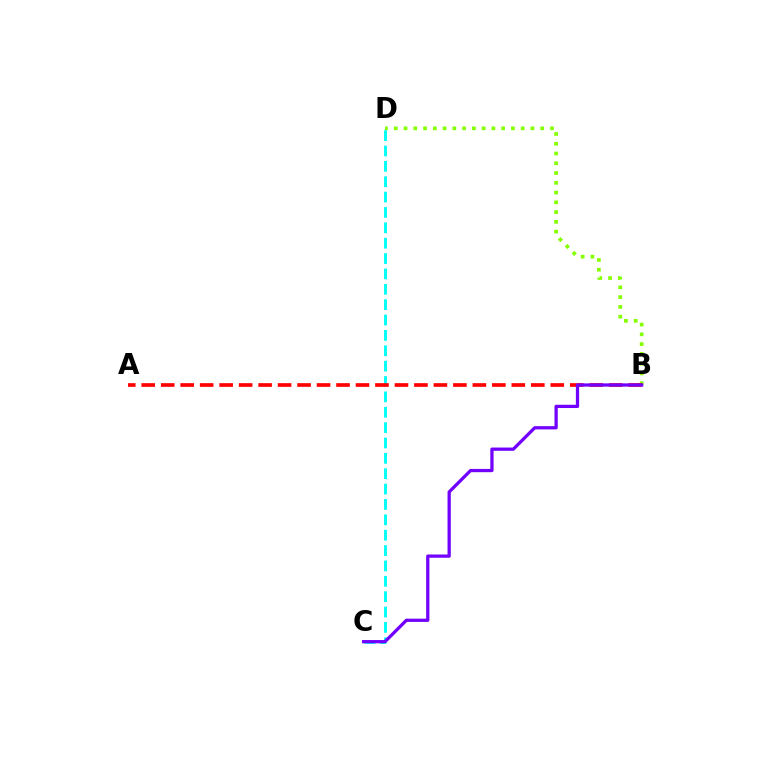{('B', 'D'): [{'color': '#84ff00', 'line_style': 'dotted', 'thickness': 2.65}], ('C', 'D'): [{'color': '#00fff6', 'line_style': 'dashed', 'thickness': 2.09}], ('A', 'B'): [{'color': '#ff0000', 'line_style': 'dashed', 'thickness': 2.65}], ('B', 'C'): [{'color': '#7200ff', 'line_style': 'solid', 'thickness': 2.35}]}